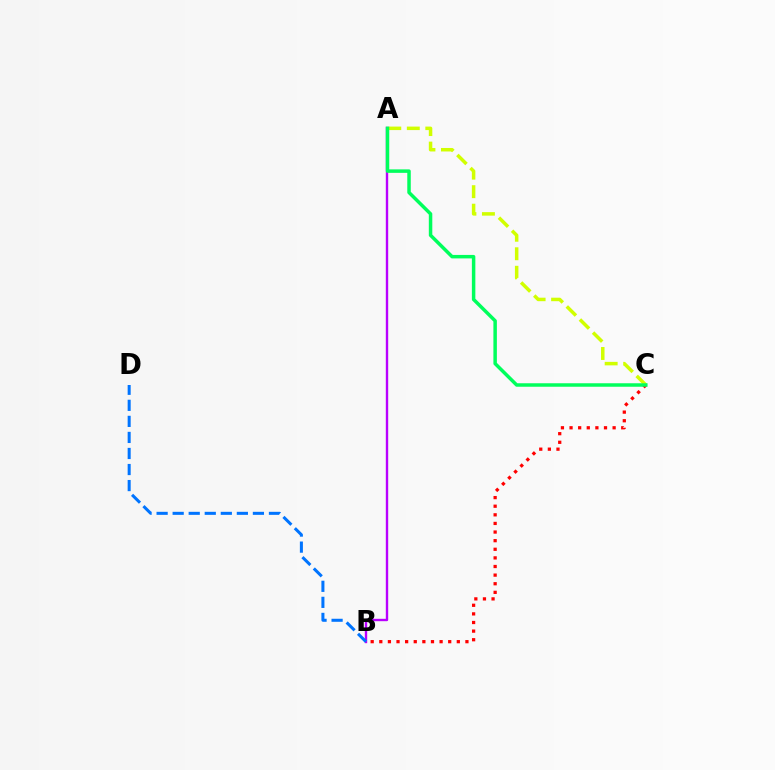{('A', 'B'): [{'color': '#b900ff', 'line_style': 'solid', 'thickness': 1.71}], ('B', 'C'): [{'color': '#ff0000', 'line_style': 'dotted', 'thickness': 2.34}], ('B', 'D'): [{'color': '#0074ff', 'line_style': 'dashed', 'thickness': 2.18}], ('A', 'C'): [{'color': '#d1ff00', 'line_style': 'dashed', 'thickness': 2.52}, {'color': '#00ff5c', 'line_style': 'solid', 'thickness': 2.51}]}